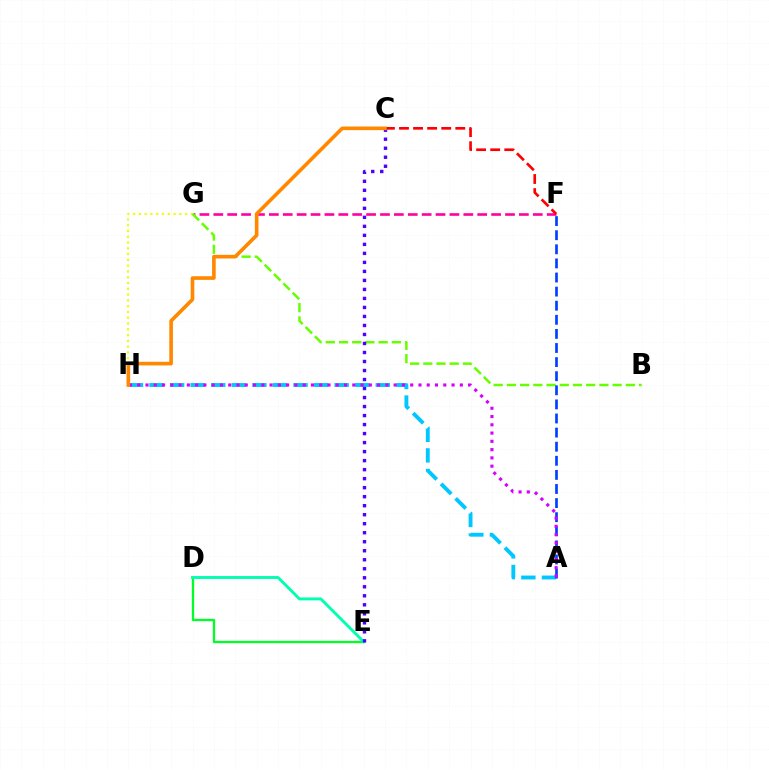{('A', 'H'): [{'color': '#00c7ff', 'line_style': 'dashed', 'thickness': 2.79}, {'color': '#d600ff', 'line_style': 'dotted', 'thickness': 2.25}], ('D', 'E'): [{'color': '#00ff27', 'line_style': 'solid', 'thickness': 1.65}, {'color': '#00ffaf', 'line_style': 'solid', 'thickness': 2.09}], ('G', 'H'): [{'color': '#eeff00', 'line_style': 'dotted', 'thickness': 1.57}], ('F', 'G'): [{'color': '#ff00a0', 'line_style': 'dashed', 'thickness': 1.89}], ('C', 'F'): [{'color': '#ff0000', 'line_style': 'dashed', 'thickness': 1.91}], ('B', 'G'): [{'color': '#66ff00', 'line_style': 'dashed', 'thickness': 1.79}], ('C', 'E'): [{'color': '#4f00ff', 'line_style': 'dotted', 'thickness': 2.45}], ('A', 'F'): [{'color': '#003fff', 'line_style': 'dashed', 'thickness': 1.92}], ('C', 'H'): [{'color': '#ff8800', 'line_style': 'solid', 'thickness': 2.62}]}